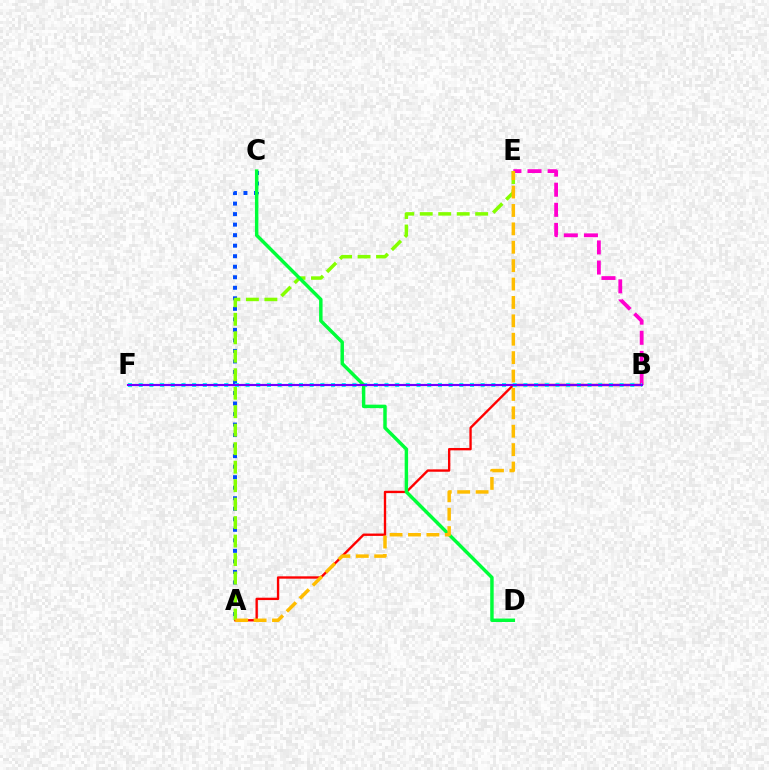{('B', 'E'): [{'color': '#ff00cf', 'line_style': 'dashed', 'thickness': 2.73}], ('A', 'B'): [{'color': '#ff0000', 'line_style': 'solid', 'thickness': 1.7}], ('A', 'C'): [{'color': '#004bff', 'line_style': 'dotted', 'thickness': 2.86}], ('A', 'E'): [{'color': '#84ff00', 'line_style': 'dashed', 'thickness': 2.51}, {'color': '#ffbd00', 'line_style': 'dashed', 'thickness': 2.5}], ('B', 'F'): [{'color': '#00fff6', 'line_style': 'dotted', 'thickness': 2.9}, {'color': '#7200ff', 'line_style': 'solid', 'thickness': 1.56}], ('C', 'D'): [{'color': '#00ff39', 'line_style': 'solid', 'thickness': 2.49}]}